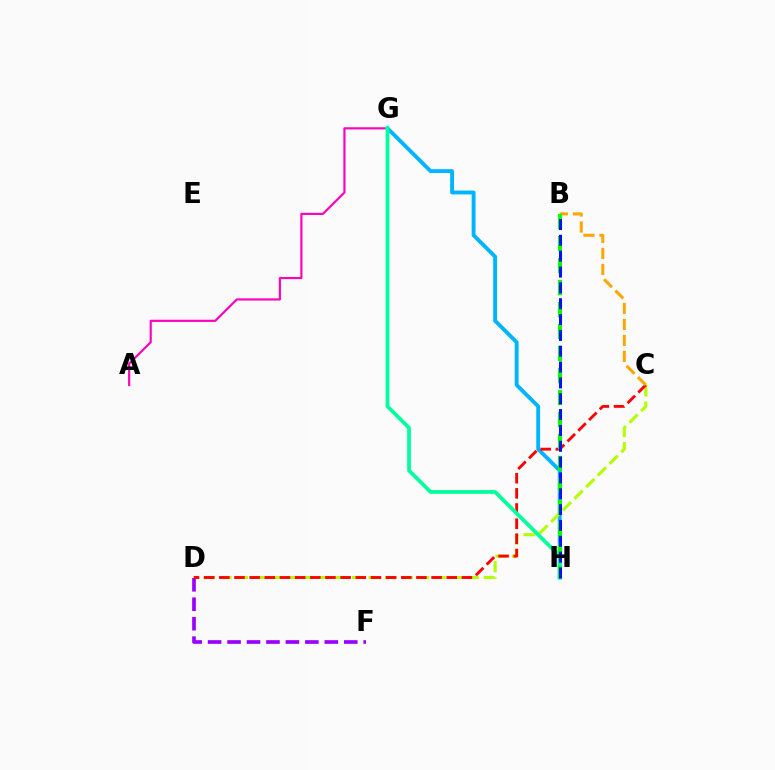{('A', 'G'): [{'color': '#ff00bd', 'line_style': 'solid', 'thickness': 1.56}], ('G', 'H'): [{'color': '#00b5ff', 'line_style': 'solid', 'thickness': 2.79}, {'color': '#00ff9d', 'line_style': 'solid', 'thickness': 2.69}], ('C', 'D'): [{'color': '#b3ff00', 'line_style': 'dashed', 'thickness': 2.24}, {'color': '#ff0000', 'line_style': 'dashed', 'thickness': 2.06}], ('D', 'F'): [{'color': '#9b00ff', 'line_style': 'dashed', 'thickness': 2.64}], ('B', 'C'): [{'color': '#ffa500', 'line_style': 'dashed', 'thickness': 2.17}], ('B', 'H'): [{'color': '#08ff00', 'line_style': 'dashed', 'thickness': 2.99}, {'color': '#0010ff', 'line_style': 'dashed', 'thickness': 2.15}]}